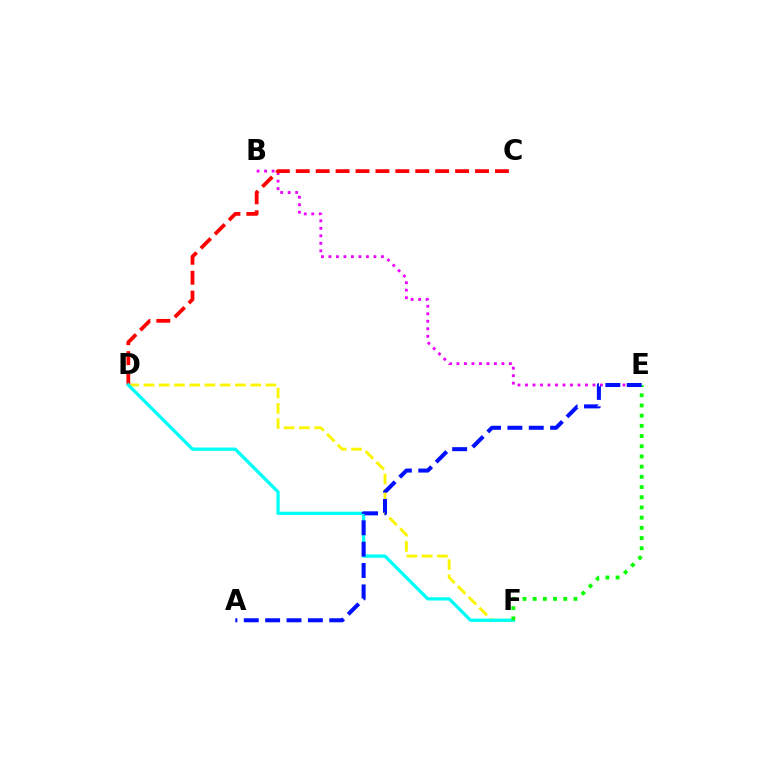{('B', 'E'): [{'color': '#ee00ff', 'line_style': 'dotted', 'thickness': 2.04}], ('D', 'F'): [{'color': '#fcf500', 'line_style': 'dashed', 'thickness': 2.07}, {'color': '#00fff6', 'line_style': 'solid', 'thickness': 2.36}], ('C', 'D'): [{'color': '#ff0000', 'line_style': 'dashed', 'thickness': 2.71}], ('E', 'F'): [{'color': '#08ff00', 'line_style': 'dotted', 'thickness': 2.77}], ('A', 'E'): [{'color': '#0010ff', 'line_style': 'dashed', 'thickness': 2.9}]}